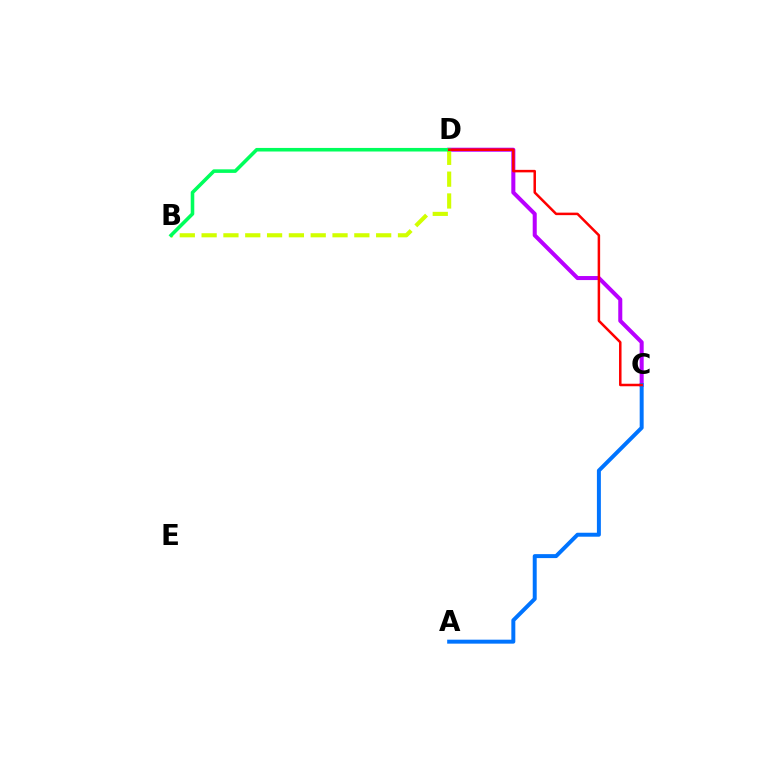{('C', 'D'): [{'color': '#b900ff', 'line_style': 'solid', 'thickness': 2.9}, {'color': '#ff0000', 'line_style': 'solid', 'thickness': 1.8}], ('B', 'D'): [{'color': '#d1ff00', 'line_style': 'dashed', 'thickness': 2.96}, {'color': '#00ff5c', 'line_style': 'solid', 'thickness': 2.57}], ('A', 'C'): [{'color': '#0074ff', 'line_style': 'solid', 'thickness': 2.86}]}